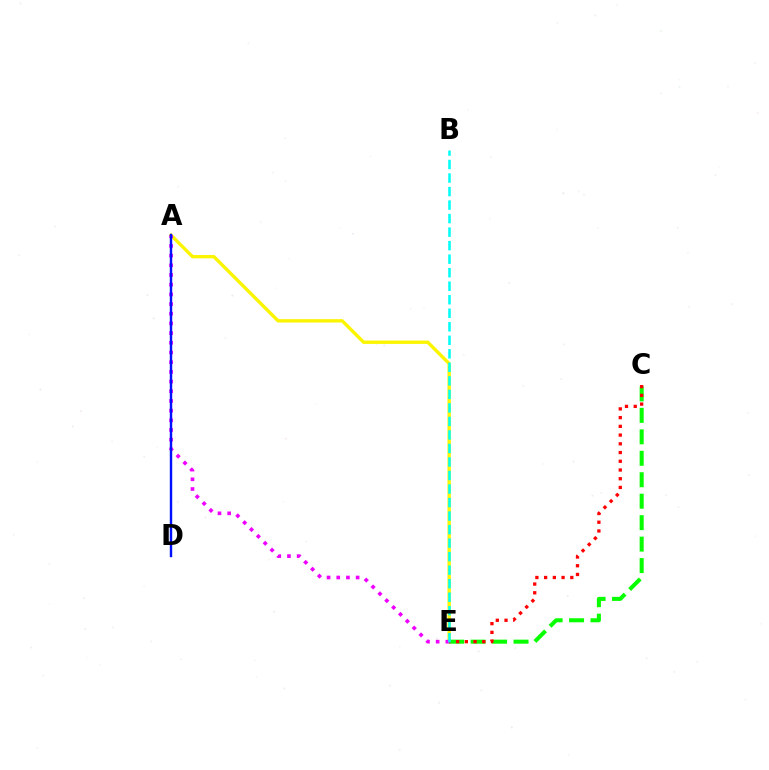{('A', 'E'): [{'color': '#fcf500', 'line_style': 'solid', 'thickness': 2.42}, {'color': '#ee00ff', 'line_style': 'dotted', 'thickness': 2.63}], ('C', 'E'): [{'color': '#08ff00', 'line_style': 'dashed', 'thickness': 2.92}, {'color': '#ff0000', 'line_style': 'dotted', 'thickness': 2.37}], ('B', 'E'): [{'color': '#00fff6', 'line_style': 'dashed', 'thickness': 1.84}], ('A', 'D'): [{'color': '#0010ff', 'line_style': 'solid', 'thickness': 1.74}]}